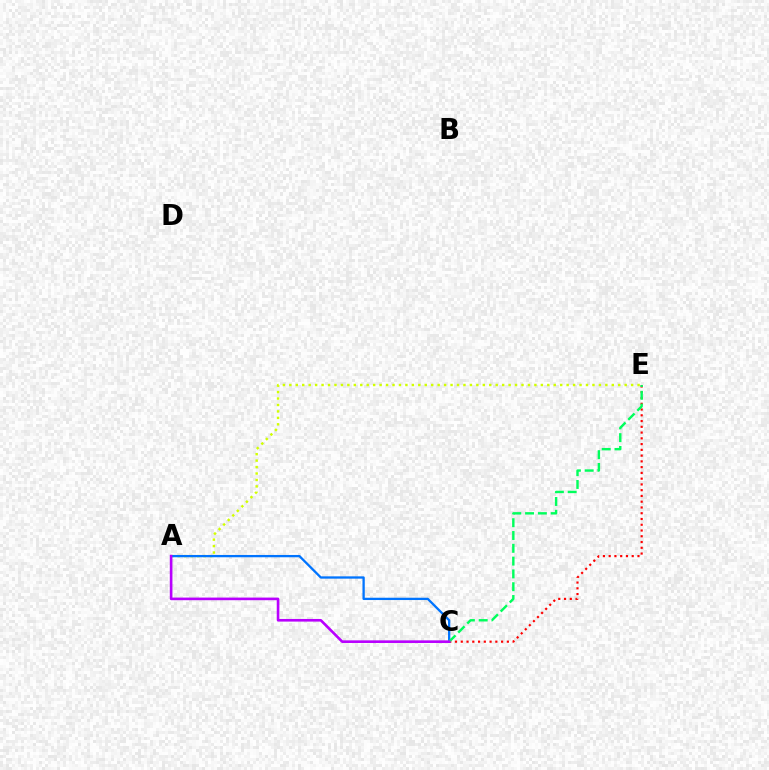{('A', 'E'): [{'color': '#d1ff00', 'line_style': 'dotted', 'thickness': 1.75}], ('A', 'C'): [{'color': '#0074ff', 'line_style': 'solid', 'thickness': 1.66}, {'color': '#b900ff', 'line_style': 'solid', 'thickness': 1.89}], ('C', 'E'): [{'color': '#ff0000', 'line_style': 'dotted', 'thickness': 1.57}, {'color': '#00ff5c', 'line_style': 'dashed', 'thickness': 1.74}]}